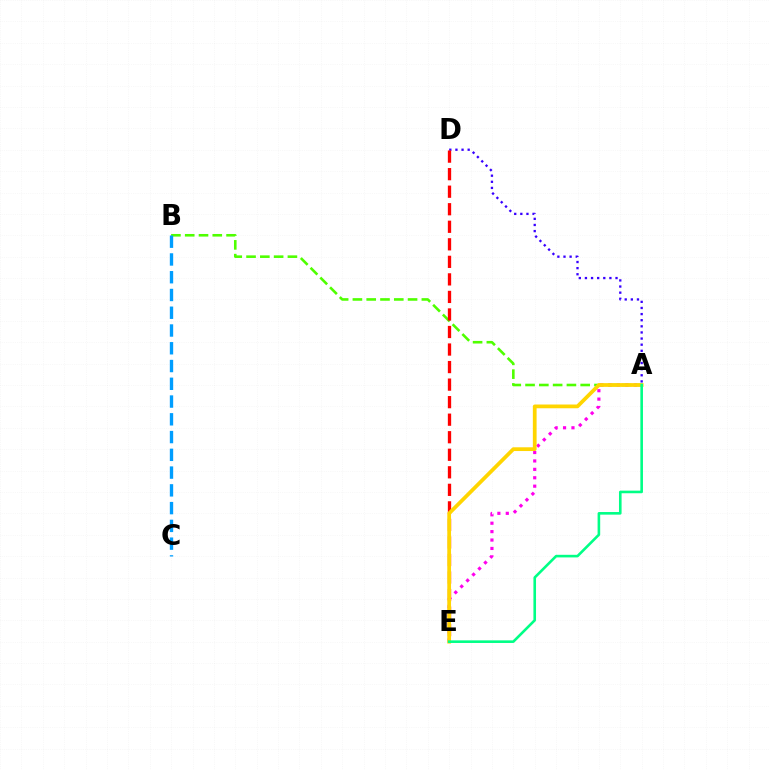{('A', 'B'): [{'color': '#4fff00', 'line_style': 'dashed', 'thickness': 1.87}], ('A', 'D'): [{'color': '#3700ff', 'line_style': 'dotted', 'thickness': 1.66}], ('B', 'C'): [{'color': '#009eff', 'line_style': 'dashed', 'thickness': 2.41}], ('D', 'E'): [{'color': '#ff0000', 'line_style': 'dashed', 'thickness': 2.38}], ('A', 'E'): [{'color': '#ff00ed', 'line_style': 'dotted', 'thickness': 2.29}, {'color': '#ffd500', 'line_style': 'solid', 'thickness': 2.7}, {'color': '#00ff86', 'line_style': 'solid', 'thickness': 1.88}]}